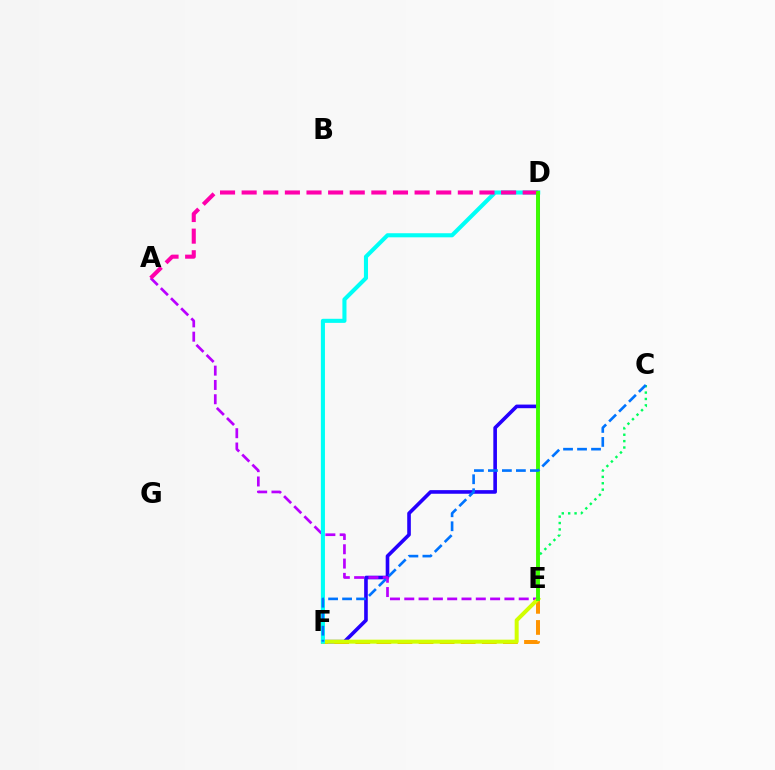{('D', 'F'): [{'color': '#2500ff', 'line_style': 'solid', 'thickness': 2.61}, {'color': '#00fff6', 'line_style': 'solid', 'thickness': 2.94}], ('E', 'F'): [{'color': '#ff9400', 'line_style': 'dashed', 'thickness': 2.86}, {'color': '#d1ff00', 'line_style': 'solid', 'thickness': 2.87}], ('D', 'E'): [{'color': '#ff0000', 'line_style': 'dotted', 'thickness': 1.6}, {'color': '#3dff00', 'line_style': 'solid', 'thickness': 2.8}], ('A', 'E'): [{'color': '#b900ff', 'line_style': 'dashed', 'thickness': 1.94}], ('C', 'E'): [{'color': '#00ff5c', 'line_style': 'dotted', 'thickness': 1.74}], ('A', 'D'): [{'color': '#ff00ac', 'line_style': 'dashed', 'thickness': 2.94}], ('C', 'F'): [{'color': '#0074ff', 'line_style': 'dashed', 'thickness': 1.9}]}